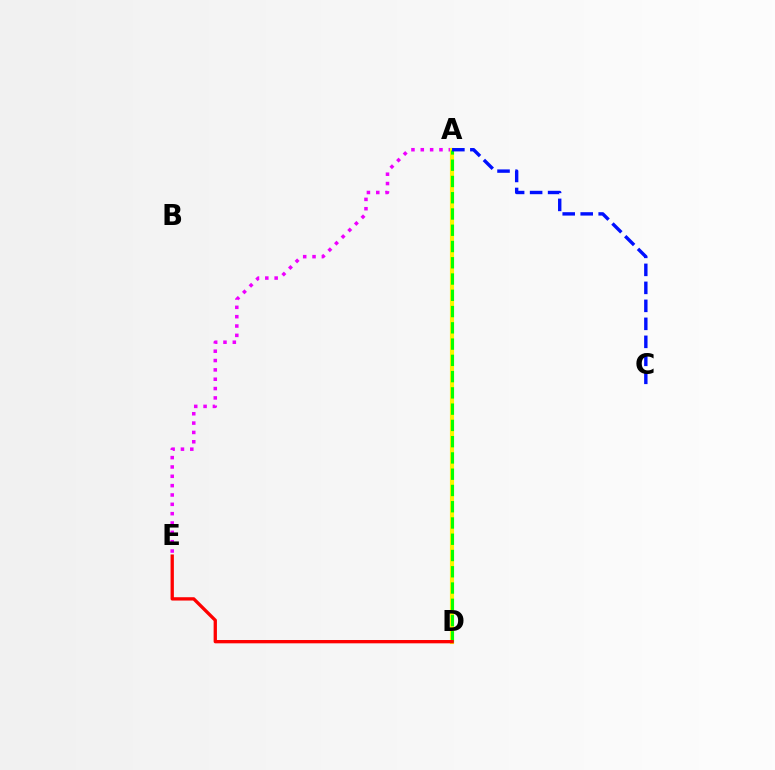{('A', 'D'): [{'color': '#00fff6', 'line_style': 'dotted', 'thickness': 1.72}, {'color': '#fcf500', 'line_style': 'solid', 'thickness': 2.98}, {'color': '#08ff00', 'line_style': 'dashed', 'thickness': 2.21}], ('A', 'E'): [{'color': '#ee00ff', 'line_style': 'dotted', 'thickness': 2.54}], ('A', 'C'): [{'color': '#0010ff', 'line_style': 'dashed', 'thickness': 2.44}], ('D', 'E'): [{'color': '#ff0000', 'line_style': 'solid', 'thickness': 2.39}]}